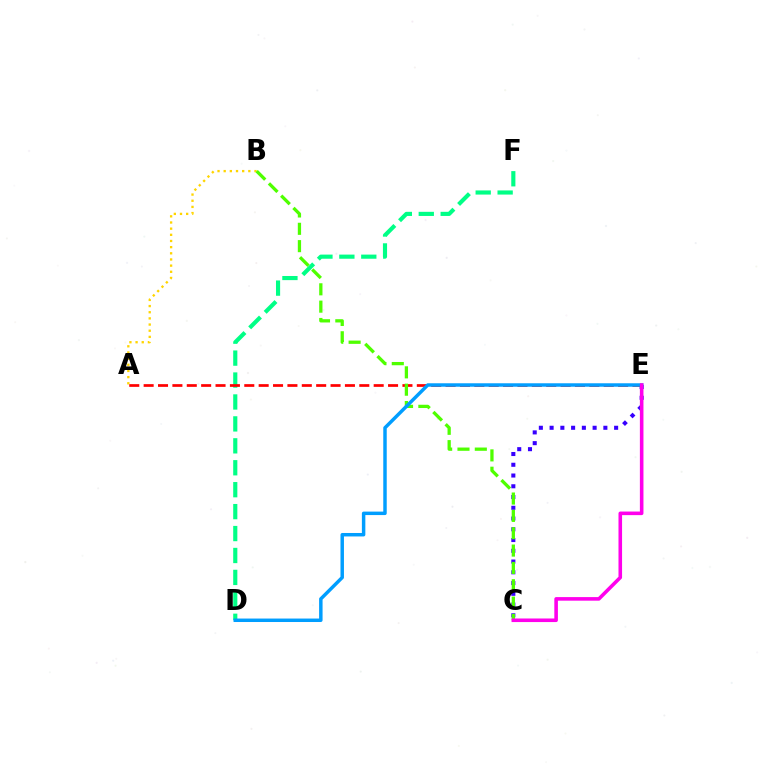{('A', 'B'): [{'color': '#ffd500', 'line_style': 'dotted', 'thickness': 1.67}], ('D', 'F'): [{'color': '#00ff86', 'line_style': 'dashed', 'thickness': 2.98}], ('C', 'E'): [{'color': '#3700ff', 'line_style': 'dotted', 'thickness': 2.92}, {'color': '#ff00ed', 'line_style': 'solid', 'thickness': 2.58}], ('A', 'E'): [{'color': '#ff0000', 'line_style': 'dashed', 'thickness': 1.95}], ('B', 'C'): [{'color': '#4fff00', 'line_style': 'dashed', 'thickness': 2.36}], ('D', 'E'): [{'color': '#009eff', 'line_style': 'solid', 'thickness': 2.49}]}